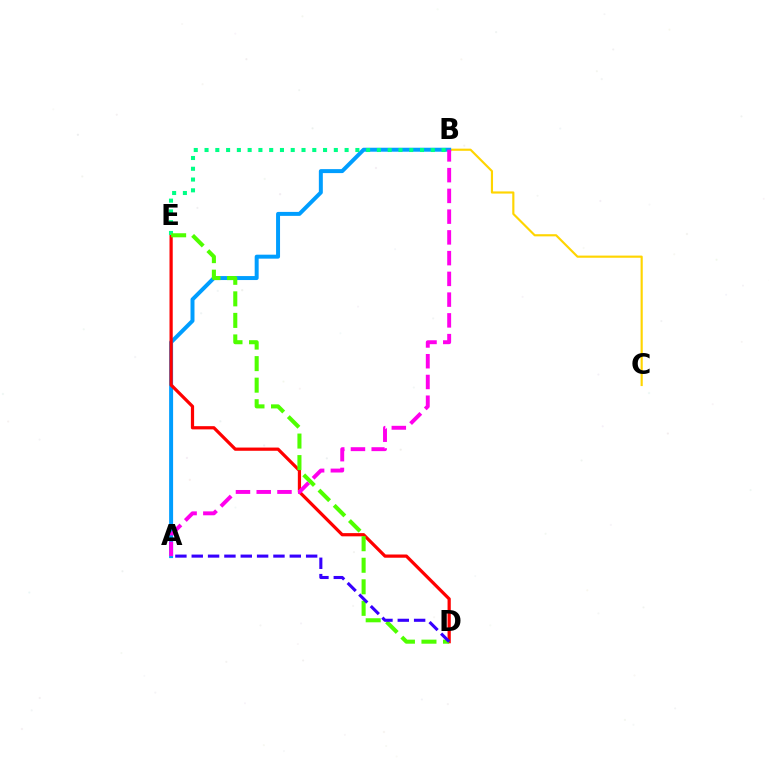{('B', 'C'): [{'color': '#ffd500', 'line_style': 'solid', 'thickness': 1.55}], ('A', 'B'): [{'color': '#009eff', 'line_style': 'solid', 'thickness': 2.86}, {'color': '#ff00ed', 'line_style': 'dashed', 'thickness': 2.82}], ('D', 'E'): [{'color': '#ff0000', 'line_style': 'solid', 'thickness': 2.32}, {'color': '#4fff00', 'line_style': 'dashed', 'thickness': 2.93}], ('B', 'E'): [{'color': '#00ff86', 'line_style': 'dotted', 'thickness': 2.93}], ('A', 'D'): [{'color': '#3700ff', 'line_style': 'dashed', 'thickness': 2.22}]}